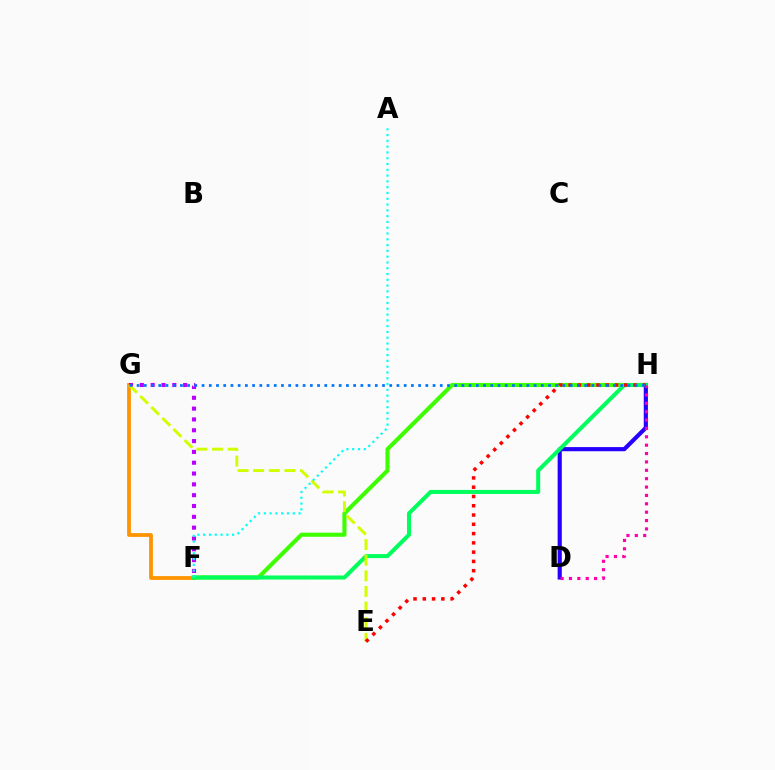{('F', 'G'): [{'color': '#ff9400', 'line_style': 'solid', 'thickness': 2.71}, {'color': '#b900ff', 'line_style': 'dotted', 'thickness': 2.94}], ('F', 'H'): [{'color': '#3dff00', 'line_style': 'solid', 'thickness': 2.95}, {'color': '#00ff5c', 'line_style': 'solid', 'thickness': 2.9}], ('D', 'H'): [{'color': '#2500ff', 'line_style': 'solid', 'thickness': 2.99}, {'color': '#ff00ac', 'line_style': 'dotted', 'thickness': 2.28}], ('E', 'G'): [{'color': '#d1ff00', 'line_style': 'dashed', 'thickness': 2.12}], ('E', 'H'): [{'color': '#ff0000', 'line_style': 'dotted', 'thickness': 2.52}], ('G', 'H'): [{'color': '#0074ff', 'line_style': 'dotted', 'thickness': 1.96}], ('A', 'F'): [{'color': '#00fff6', 'line_style': 'dotted', 'thickness': 1.57}]}